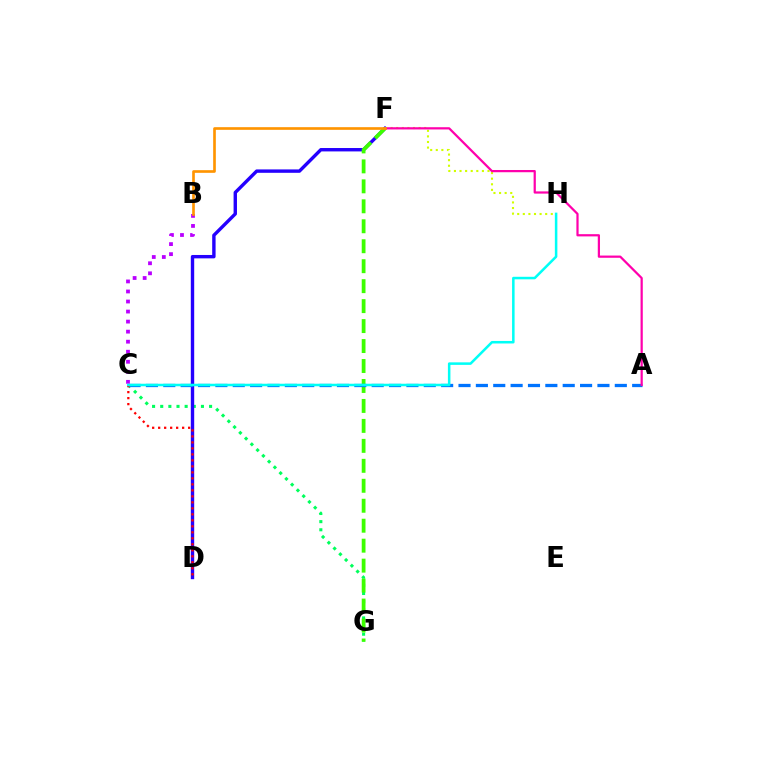{('B', 'C'): [{'color': '#b900ff', 'line_style': 'dotted', 'thickness': 2.73}], ('C', 'G'): [{'color': '#00ff5c', 'line_style': 'dotted', 'thickness': 2.21}], ('D', 'F'): [{'color': '#2500ff', 'line_style': 'solid', 'thickness': 2.44}], ('F', 'G'): [{'color': '#3dff00', 'line_style': 'dashed', 'thickness': 2.71}], ('A', 'C'): [{'color': '#0074ff', 'line_style': 'dashed', 'thickness': 2.36}], ('F', 'H'): [{'color': '#d1ff00', 'line_style': 'dotted', 'thickness': 1.52}], ('A', 'F'): [{'color': '#ff00ac', 'line_style': 'solid', 'thickness': 1.61}], ('C', 'D'): [{'color': '#ff0000', 'line_style': 'dotted', 'thickness': 1.63}], ('C', 'H'): [{'color': '#00fff6', 'line_style': 'solid', 'thickness': 1.82}], ('B', 'F'): [{'color': '#ff9400', 'line_style': 'solid', 'thickness': 1.91}]}